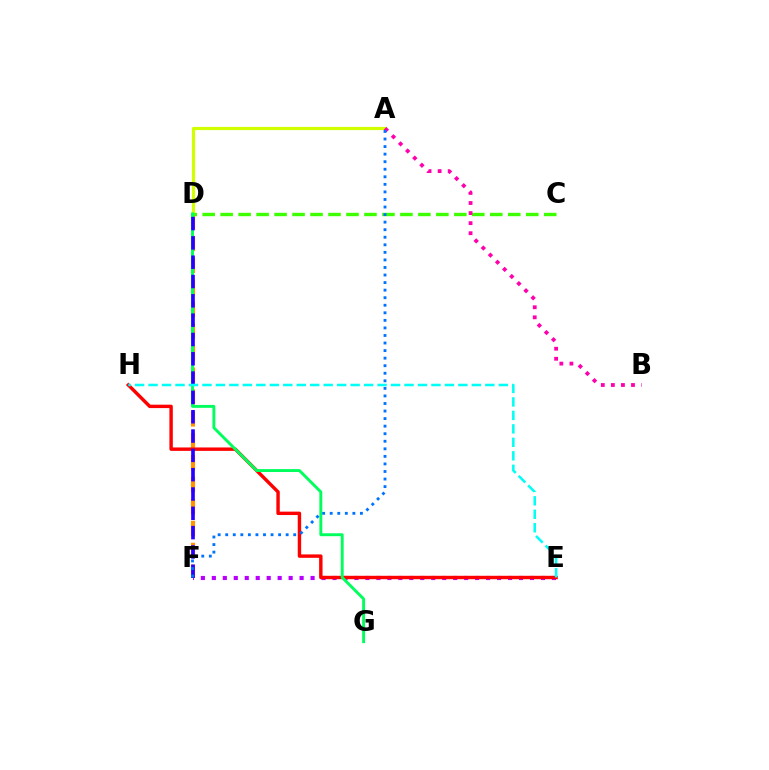{('A', 'D'): [{'color': '#d1ff00', 'line_style': 'solid', 'thickness': 2.3}], ('E', 'F'): [{'color': '#b900ff', 'line_style': 'dotted', 'thickness': 2.98}], ('D', 'F'): [{'color': '#ff9400', 'line_style': 'dashed', 'thickness': 2.98}, {'color': '#2500ff', 'line_style': 'dashed', 'thickness': 2.62}], ('C', 'D'): [{'color': '#3dff00', 'line_style': 'dashed', 'thickness': 2.44}], ('E', 'H'): [{'color': '#ff0000', 'line_style': 'solid', 'thickness': 2.46}, {'color': '#00fff6', 'line_style': 'dashed', 'thickness': 1.83}], ('A', 'B'): [{'color': '#ff00ac', 'line_style': 'dotted', 'thickness': 2.73}], ('D', 'G'): [{'color': '#00ff5c', 'line_style': 'solid', 'thickness': 2.09}], ('A', 'F'): [{'color': '#0074ff', 'line_style': 'dotted', 'thickness': 2.05}]}